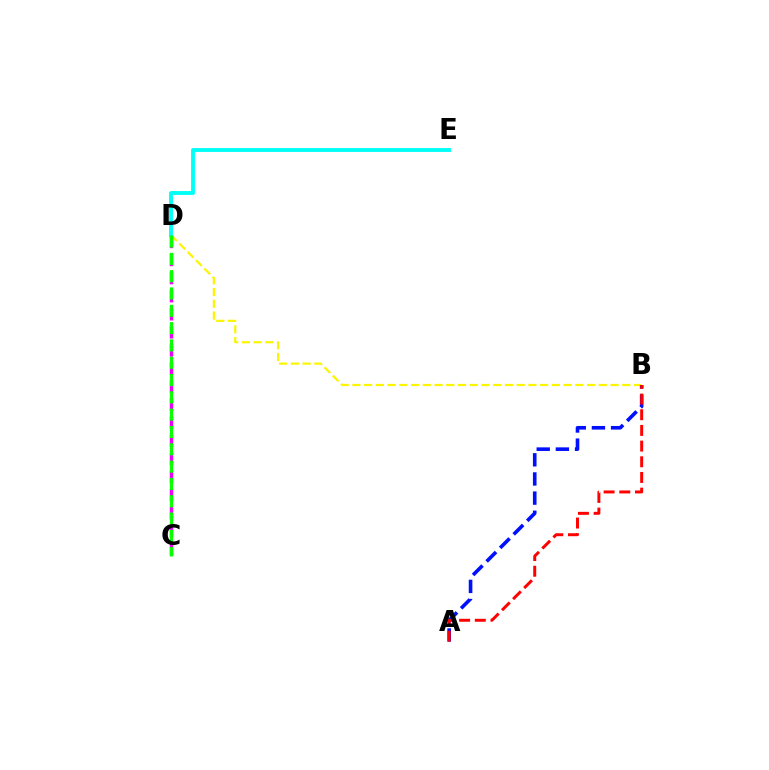{('B', 'D'): [{'color': '#fcf500', 'line_style': 'dashed', 'thickness': 1.59}], ('A', 'B'): [{'color': '#0010ff', 'line_style': 'dashed', 'thickness': 2.6}, {'color': '#ff0000', 'line_style': 'dashed', 'thickness': 2.13}], ('C', 'D'): [{'color': '#ee00ff', 'line_style': 'dashed', 'thickness': 2.46}, {'color': '#08ff00', 'line_style': 'dashed', 'thickness': 2.35}], ('D', 'E'): [{'color': '#00fff6', 'line_style': 'solid', 'thickness': 2.79}]}